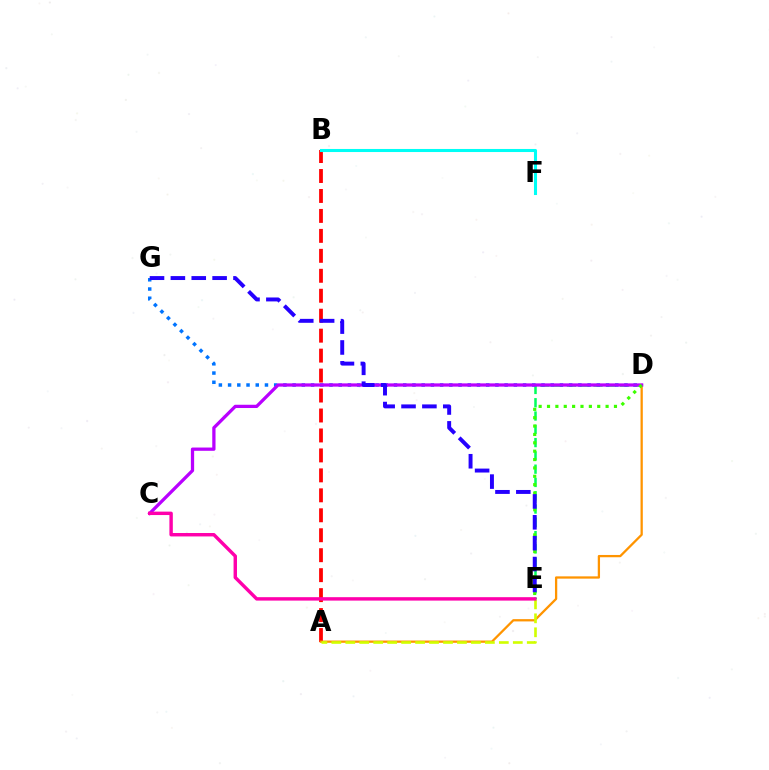{('D', 'E'): [{'color': '#00ff5c', 'line_style': 'dashed', 'thickness': 1.81}, {'color': '#3dff00', 'line_style': 'dotted', 'thickness': 2.27}], ('D', 'G'): [{'color': '#0074ff', 'line_style': 'dotted', 'thickness': 2.5}], ('A', 'B'): [{'color': '#ff0000', 'line_style': 'dashed', 'thickness': 2.71}], ('A', 'D'): [{'color': '#ff9400', 'line_style': 'solid', 'thickness': 1.64}], ('C', 'D'): [{'color': '#b900ff', 'line_style': 'solid', 'thickness': 2.35}], ('A', 'E'): [{'color': '#d1ff00', 'line_style': 'dashed', 'thickness': 1.9}], ('B', 'F'): [{'color': '#00fff6', 'line_style': 'solid', 'thickness': 2.21}], ('E', 'G'): [{'color': '#2500ff', 'line_style': 'dashed', 'thickness': 2.84}], ('C', 'E'): [{'color': '#ff00ac', 'line_style': 'solid', 'thickness': 2.47}]}